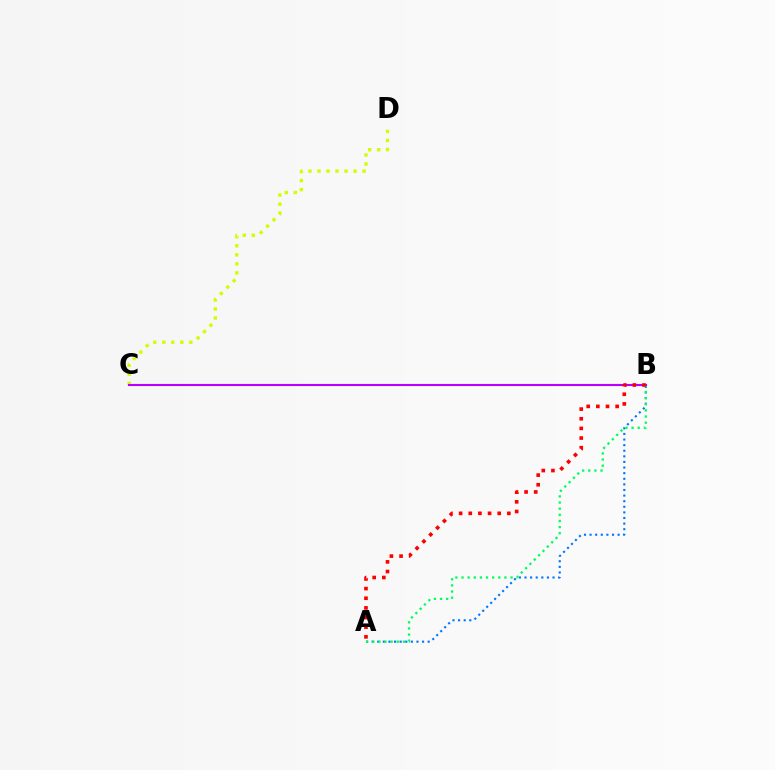{('A', 'B'): [{'color': '#0074ff', 'line_style': 'dotted', 'thickness': 1.52}, {'color': '#00ff5c', 'line_style': 'dotted', 'thickness': 1.66}, {'color': '#ff0000', 'line_style': 'dotted', 'thickness': 2.62}], ('C', 'D'): [{'color': '#d1ff00', 'line_style': 'dotted', 'thickness': 2.45}], ('B', 'C'): [{'color': '#b900ff', 'line_style': 'solid', 'thickness': 1.52}]}